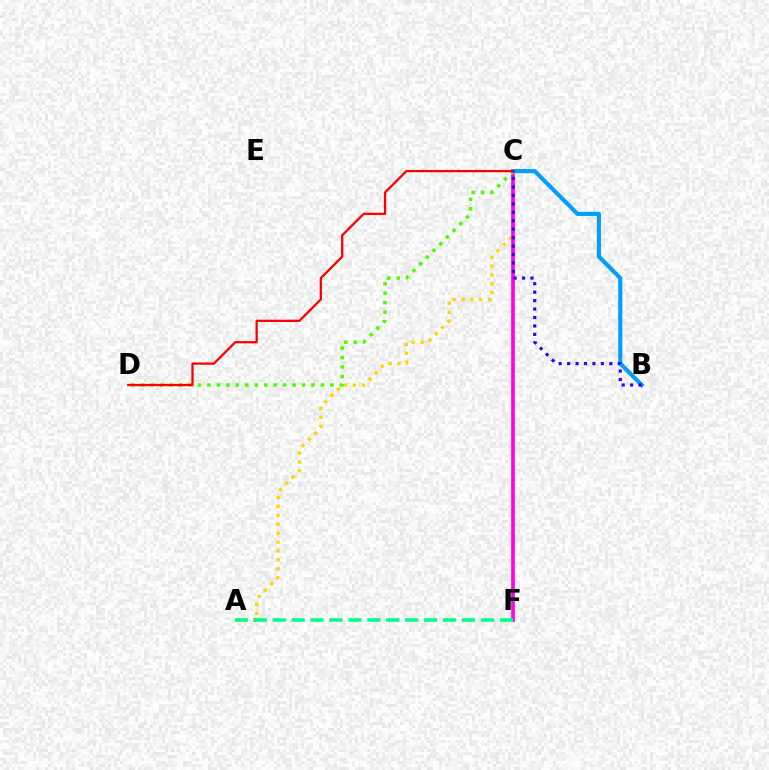{('A', 'C'): [{'color': '#ffd500', 'line_style': 'dotted', 'thickness': 2.42}], ('C', 'F'): [{'color': '#ff00ed', 'line_style': 'solid', 'thickness': 2.63}], ('A', 'F'): [{'color': '#00ff86', 'line_style': 'dashed', 'thickness': 2.57}], ('C', 'D'): [{'color': '#4fff00', 'line_style': 'dotted', 'thickness': 2.57}, {'color': '#ff0000', 'line_style': 'solid', 'thickness': 1.64}], ('B', 'C'): [{'color': '#009eff', 'line_style': 'solid', 'thickness': 2.97}, {'color': '#3700ff', 'line_style': 'dotted', 'thickness': 2.29}]}